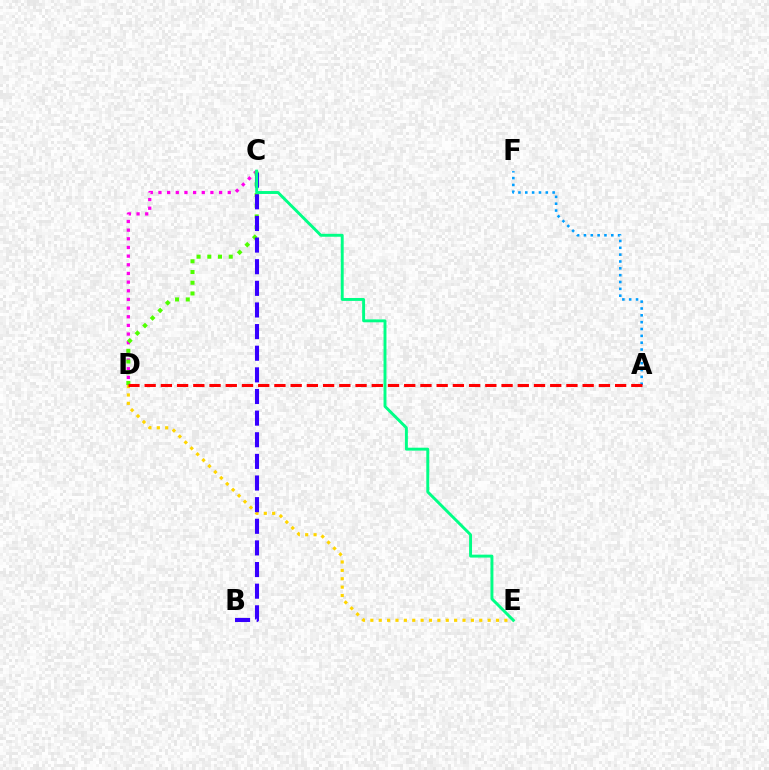{('D', 'E'): [{'color': '#ffd500', 'line_style': 'dotted', 'thickness': 2.28}], ('C', 'D'): [{'color': '#ff00ed', 'line_style': 'dotted', 'thickness': 2.35}, {'color': '#4fff00', 'line_style': 'dotted', 'thickness': 2.91}], ('B', 'C'): [{'color': '#3700ff', 'line_style': 'dashed', 'thickness': 2.94}], ('A', 'F'): [{'color': '#009eff', 'line_style': 'dotted', 'thickness': 1.86}], ('A', 'D'): [{'color': '#ff0000', 'line_style': 'dashed', 'thickness': 2.2}], ('C', 'E'): [{'color': '#00ff86', 'line_style': 'solid', 'thickness': 2.11}]}